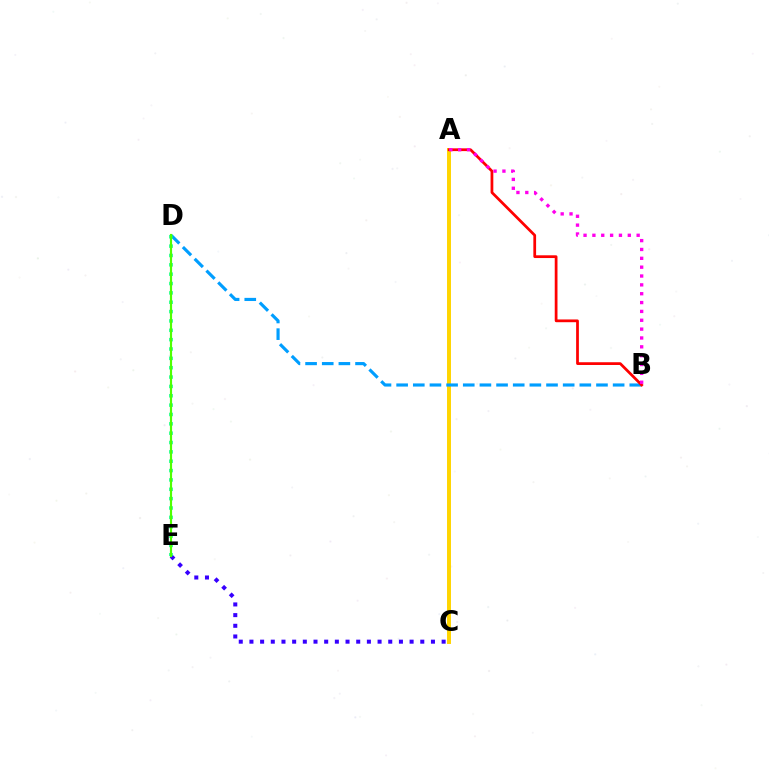{('A', 'C'): [{'color': '#ffd500', 'line_style': 'solid', 'thickness': 2.85}], ('B', 'D'): [{'color': '#009eff', 'line_style': 'dashed', 'thickness': 2.26}], ('A', 'B'): [{'color': '#ff0000', 'line_style': 'solid', 'thickness': 1.98}, {'color': '#ff00ed', 'line_style': 'dotted', 'thickness': 2.4}], ('C', 'E'): [{'color': '#3700ff', 'line_style': 'dotted', 'thickness': 2.9}], ('D', 'E'): [{'color': '#00ff86', 'line_style': 'dotted', 'thickness': 2.54}, {'color': '#4fff00', 'line_style': 'solid', 'thickness': 1.56}]}